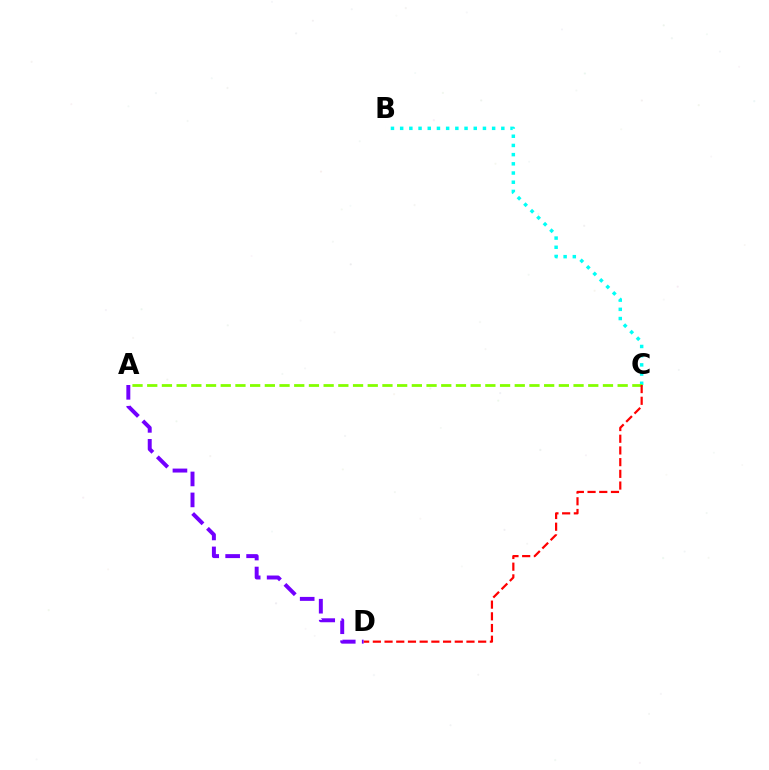{('B', 'C'): [{'color': '#00fff6', 'line_style': 'dotted', 'thickness': 2.5}], ('A', 'C'): [{'color': '#84ff00', 'line_style': 'dashed', 'thickness': 2.0}], ('C', 'D'): [{'color': '#ff0000', 'line_style': 'dashed', 'thickness': 1.59}], ('A', 'D'): [{'color': '#7200ff', 'line_style': 'dashed', 'thickness': 2.85}]}